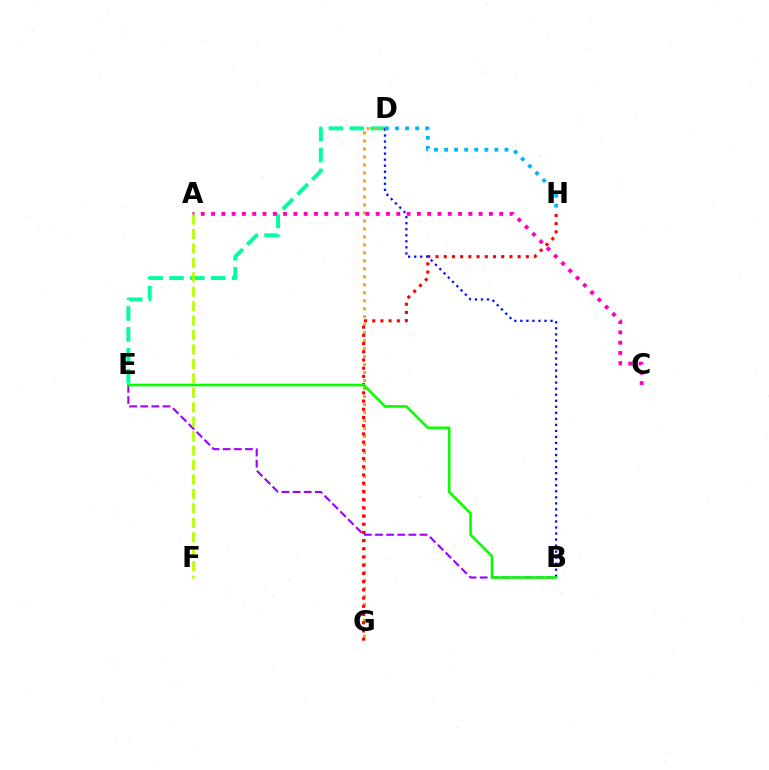{('D', 'E'): [{'color': '#00ff9d', 'line_style': 'dashed', 'thickness': 2.84}], ('D', 'G'): [{'color': '#ffa500', 'line_style': 'dotted', 'thickness': 2.17}], ('G', 'H'): [{'color': '#ff0000', 'line_style': 'dotted', 'thickness': 2.23}], ('A', 'C'): [{'color': '#ff00bd', 'line_style': 'dotted', 'thickness': 2.8}], ('B', 'E'): [{'color': '#9b00ff', 'line_style': 'dashed', 'thickness': 1.51}, {'color': '#08ff00', 'line_style': 'solid', 'thickness': 1.88}], ('A', 'F'): [{'color': '#b3ff00', 'line_style': 'dashed', 'thickness': 1.96}], ('B', 'D'): [{'color': '#0010ff', 'line_style': 'dotted', 'thickness': 1.64}], ('D', 'H'): [{'color': '#00b5ff', 'line_style': 'dotted', 'thickness': 2.74}]}